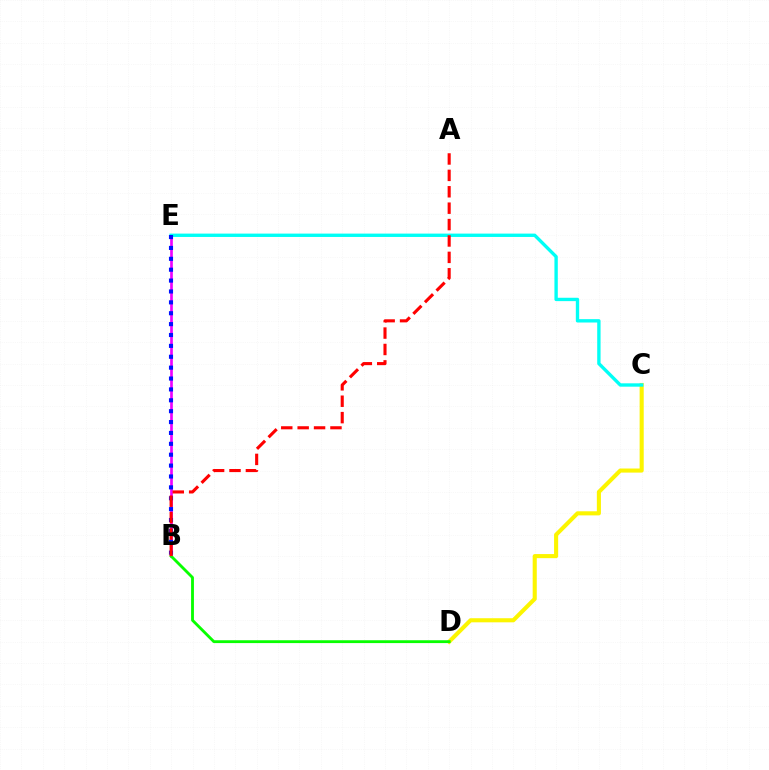{('C', 'D'): [{'color': '#fcf500', 'line_style': 'solid', 'thickness': 2.95}], ('B', 'E'): [{'color': '#ee00ff', 'line_style': 'solid', 'thickness': 1.93}, {'color': '#0010ff', 'line_style': 'dotted', 'thickness': 2.96}], ('C', 'E'): [{'color': '#00fff6', 'line_style': 'solid', 'thickness': 2.42}], ('B', 'D'): [{'color': '#08ff00', 'line_style': 'solid', 'thickness': 2.04}], ('A', 'B'): [{'color': '#ff0000', 'line_style': 'dashed', 'thickness': 2.23}]}